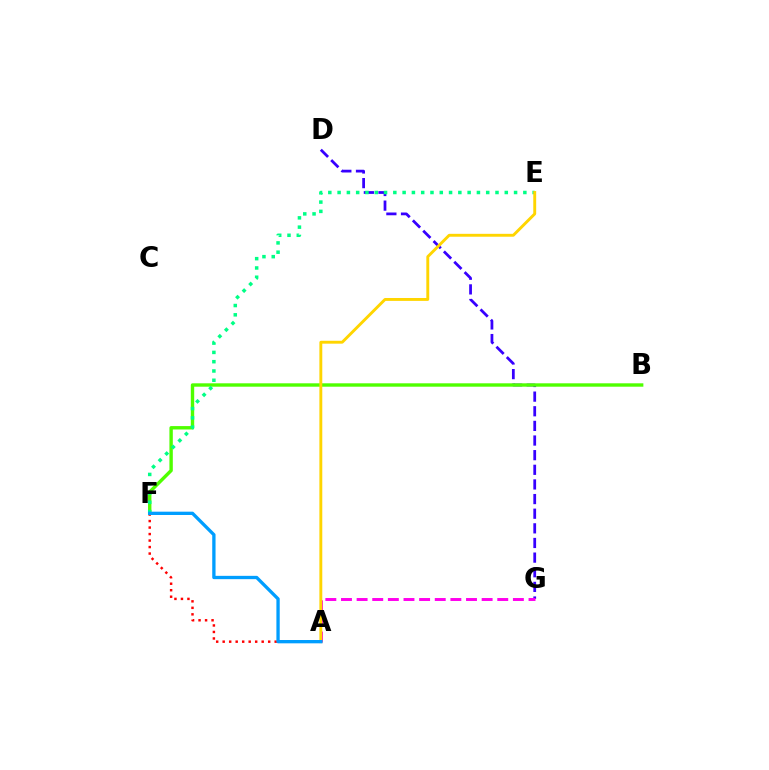{('A', 'F'): [{'color': '#ff0000', 'line_style': 'dotted', 'thickness': 1.77}, {'color': '#009eff', 'line_style': 'solid', 'thickness': 2.38}], ('D', 'G'): [{'color': '#3700ff', 'line_style': 'dashed', 'thickness': 1.99}], ('B', 'F'): [{'color': '#4fff00', 'line_style': 'solid', 'thickness': 2.44}], ('A', 'G'): [{'color': '#ff00ed', 'line_style': 'dashed', 'thickness': 2.12}], ('E', 'F'): [{'color': '#00ff86', 'line_style': 'dotted', 'thickness': 2.52}], ('A', 'E'): [{'color': '#ffd500', 'line_style': 'solid', 'thickness': 2.09}]}